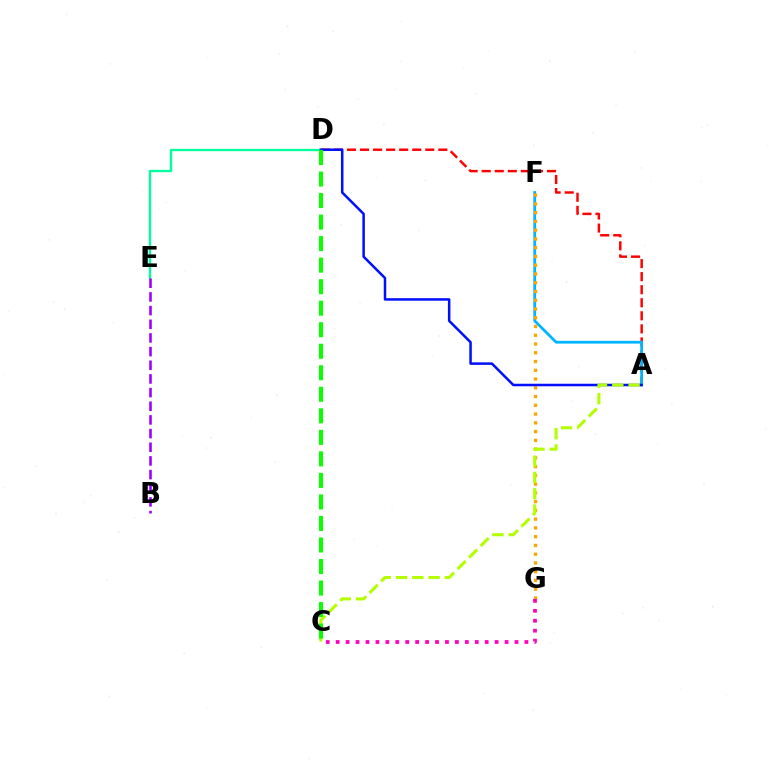{('A', 'D'): [{'color': '#ff0000', 'line_style': 'dashed', 'thickness': 1.77}, {'color': '#0010ff', 'line_style': 'solid', 'thickness': 1.81}], ('D', 'E'): [{'color': '#00ff9d', 'line_style': 'solid', 'thickness': 1.67}], ('A', 'F'): [{'color': '#00b5ff', 'line_style': 'solid', 'thickness': 1.99}], ('F', 'G'): [{'color': '#ffa500', 'line_style': 'dotted', 'thickness': 2.38}], ('B', 'E'): [{'color': '#9b00ff', 'line_style': 'dashed', 'thickness': 1.86}], ('C', 'G'): [{'color': '#ff00bd', 'line_style': 'dotted', 'thickness': 2.7}], ('A', 'C'): [{'color': '#b3ff00', 'line_style': 'dashed', 'thickness': 2.21}], ('C', 'D'): [{'color': '#08ff00', 'line_style': 'dashed', 'thickness': 2.92}]}